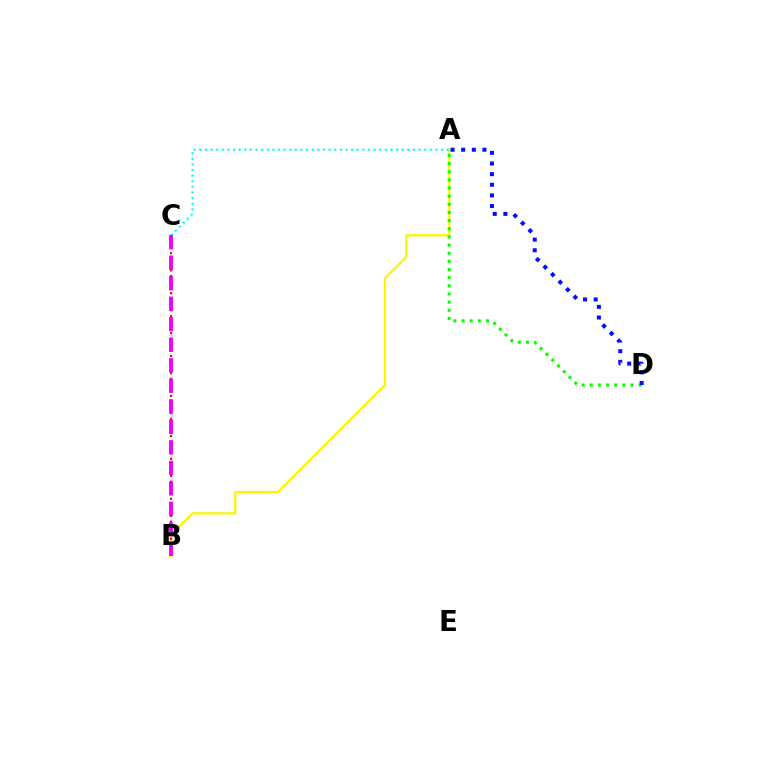{('A', 'B'): [{'color': '#fcf500', 'line_style': 'solid', 'thickness': 1.62}], ('B', 'C'): [{'color': '#ff0000', 'line_style': 'dotted', 'thickness': 1.55}, {'color': '#ee00ff', 'line_style': 'dashed', 'thickness': 2.79}], ('A', 'C'): [{'color': '#00fff6', 'line_style': 'dotted', 'thickness': 1.53}], ('A', 'D'): [{'color': '#08ff00', 'line_style': 'dotted', 'thickness': 2.21}, {'color': '#0010ff', 'line_style': 'dotted', 'thickness': 2.89}]}